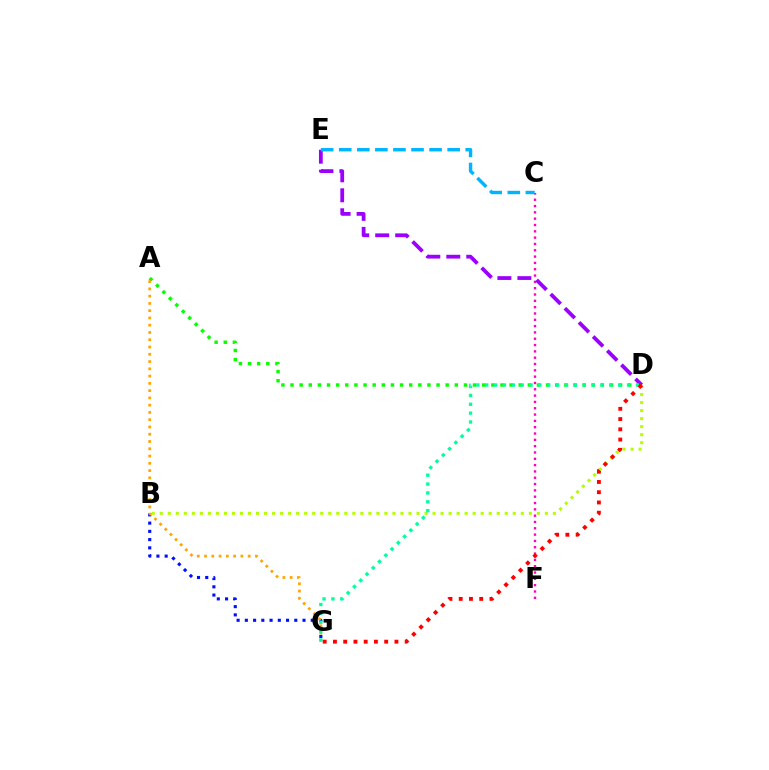{('C', 'F'): [{'color': '#ff00bd', 'line_style': 'dotted', 'thickness': 1.72}], ('B', 'G'): [{'color': '#0010ff', 'line_style': 'dotted', 'thickness': 2.24}], ('A', 'D'): [{'color': '#08ff00', 'line_style': 'dotted', 'thickness': 2.48}], ('A', 'G'): [{'color': '#ffa500', 'line_style': 'dotted', 'thickness': 1.97}], ('B', 'D'): [{'color': '#b3ff00', 'line_style': 'dotted', 'thickness': 2.18}], ('D', 'E'): [{'color': '#9b00ff', 'line_style': 'dashed', 'thickness': 2.72}], ('C', 'E'): [{'color': '#00b5ff', 'line_style': 'dashed', 'thickness': 2.46}], ('D', 'G'): [{'color': '#00ff9d', 'line_style': 'dotted', 'thickness': 2.41}, {'color': '#ff0000', 'line_style': 'dotted', 'thickness': 2.78}]}